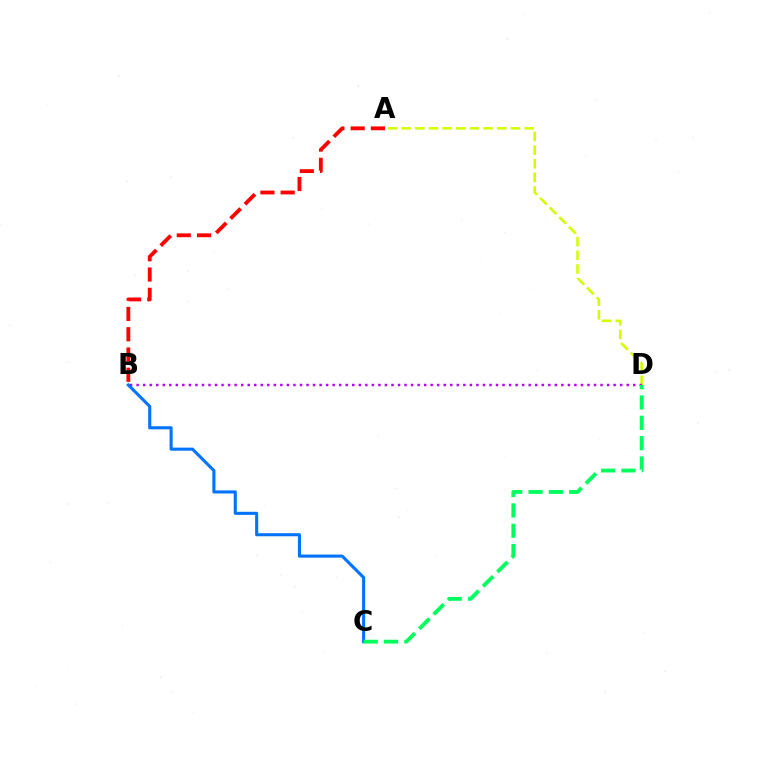{('A', 'D'): [{'color': '#d1ff00', 'line_style': 'dashed', 'thickness': 1.86}], ('A', 'B'): [{'color': '#ff0000', 'line_style': 'dashed', 'thickness': 2.75}], ('B', 'D'): [{'color': '#b900ff', 'line_style': 'dotted', 'thickness': 1.78}], ('B', 'C'): [{'color': '#0074ff', 'line_style': 'solid', 'thickness': 2.22}], ('C', 'D'): [{'color': '#00ff5c', 'line_style': 'dashed', 'thickness': 2.76}]}